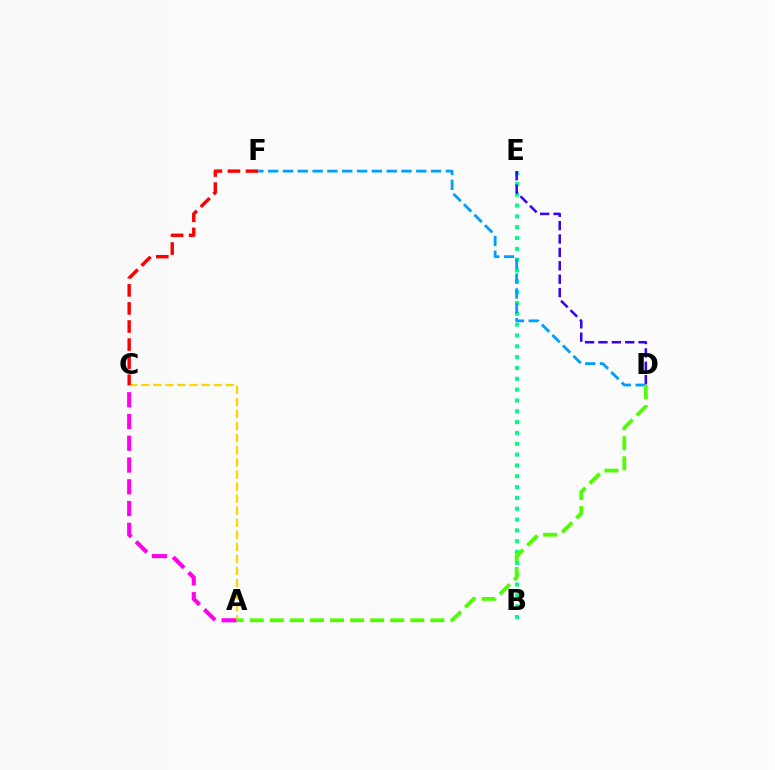{('A', 'C'): [{'color': '#ff00ed', 'line_style': 'dashed', 'thickness': 2.96}, {'color': '#ffd500', 'line_style': 'dashed', 'thickness': 1.64}], ('B', 'E'): [{'color': '#00ff86', 'line_style': 'dotted', 'thickness': 2.94}], ('C', 'F'): [{'color': '#ff0000', 'line_style': 'dashed', 'thickness': 2.46}], ('D', 'E'): [{'color': '#3700ff', 'line_style': 'dashed', 'thickness': 1.82}], ('D', 'F'): [{'color': '#009eff', 'line_style': 'dashed', 'thickness': 2.01}], ('A', 'D'): [{'color': '#4fff00', 'line_style': 'dashed', 'thickness': 2.73}]}